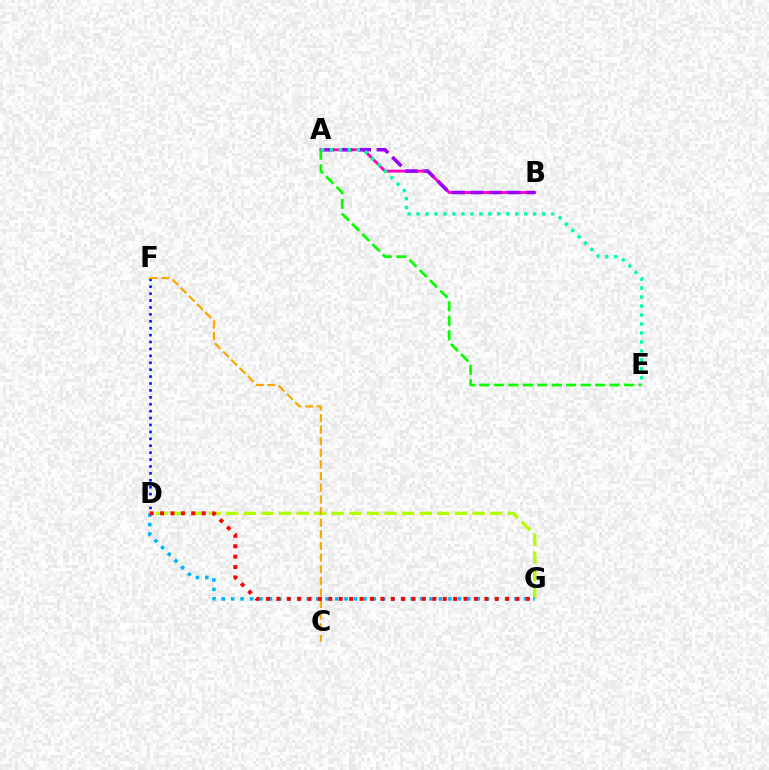{('A', 'B'): [{'color': '#ff00bd', 'line_style': 'solid', 'thickness': 2.07}, {'color': '#9b00ff', 'line_style': 'dashed', 'thickness': 2.53}], ('D', 'G'): [{'color': '#b3ff00', 'line_style': 'dashed', 'thickness': 2.39}, {'color': '#00b5ff', 'line_style': 'dotted', 'thickness': 2.57}, {'color': '#ff0000', 'line_style': 'dotted', 'thickness': 2.83}], ('D', 'F'): [{'color': '#0010ff', 'line_style': 'dotted', 'thickness': 1.88}], ('C', 'F'): [{'color': '#ffa500', 'line_style': 'dashed', 'thickness': 1.58}], ('A', 'E'): [{'color': '#08ff00', 'line_style': 'dashed', 'thickness': 1.97}, {'color': '#00ff9d', 'line_style': 'dotted', 'thickness': 2.44}]}